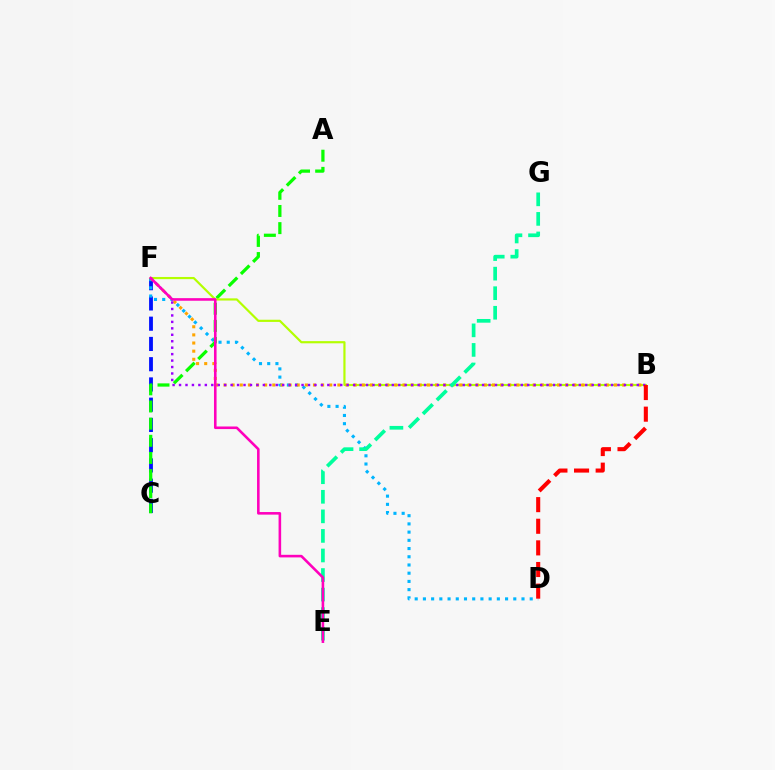{('C', 'F'): [{'color': '#0010ff', 'line_style': 'dashed', 'thickness': 2.75}], ('D', 'F'): [{'color': '#00b5ff', 'line_style': 'dotted', 'thickness': 2.23}], ('A', 'C'): [{'color': '#08ff00', 'line_style': 'dashed', 'thickness': 2.33}], ('B', 'F'): [{'color': '#b3ff00', 'line_style': 'solid', 'thickness': 1.57}, {'color': '#ffa500', 'line_style': 'dotted', 'thickness': 2.21}, {'color': '#9b00ff', 'line_style': 'dotted', 'thickness': 1.75}], ('E', 'G'): [{'color': '#00ff9d', 'line_style': 'dashed', 'thickness': 2.66}], ('B', 'D'): [{'color': '#ff0000', 'line_style': 'dashed', 'thickness': 2.94}], ('E', 'F'): [{'color': '#ff00bd', 'line_style': 'solid', 'thickness': 1.86}]}